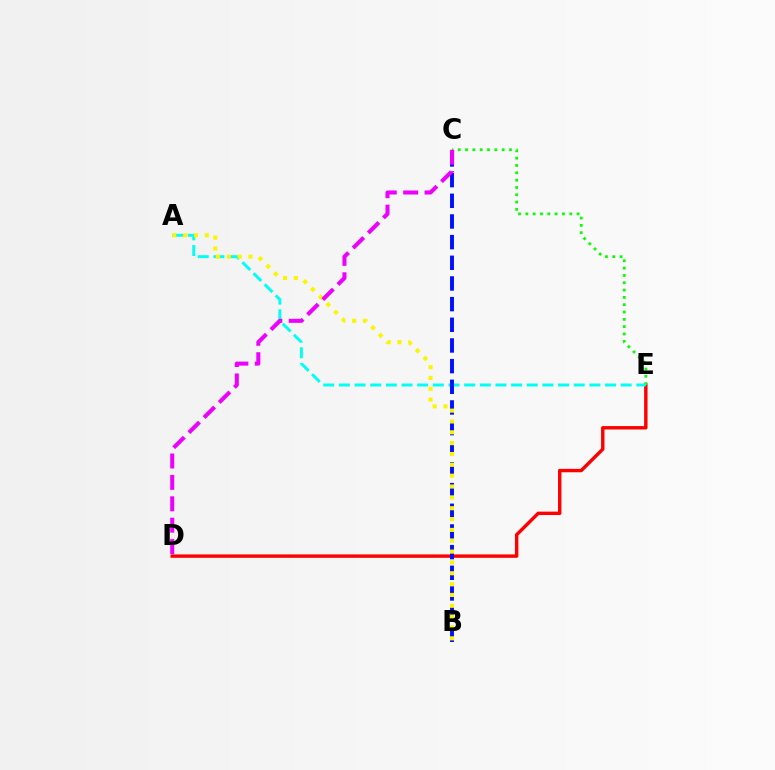{('D', 'E'): [{'color': '#ff0000', 'line_style': 'solid', 'thickness': 2.45}], ('C', 'E'): [{'color': '#08ff00', 'line_style': 'dotted', 'thickness': 1.99}], ('A', 'E'): [{'color': '#00fff6', 'line_style': 'dashed', 'thickness': 2.13}], ('B', 'C'): [{'color': '#0010ff', 'line_style': 'dashed', 'thickness': 2.81}], ('A', 'B'): [{'color': '#fcf500', 'line_style': 'dotted', 'thickness': 2.95}], ('C', 'D'): [{'color': '#ee00ff', 'line_style': 'dashed', 'thickness': 2.91}]}